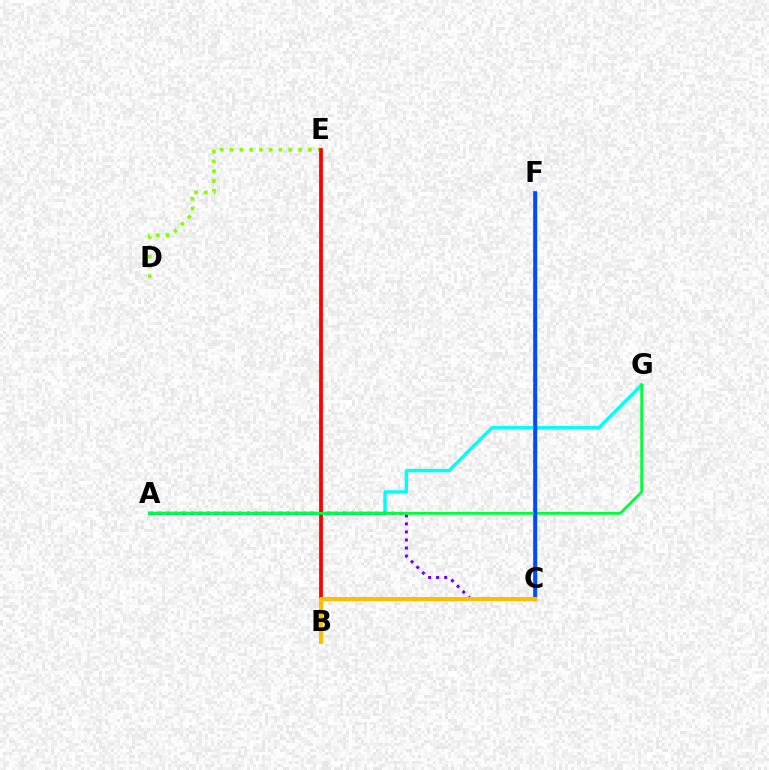{('A', 'G'): [{'color': '#00fff6', 'line_style': 'solid', 'thickness': 2.48}, {'color': '#00ff39', 'line_style': 'solid', 'thickness': 2.02}], ('A', 'C'): [{'color': '#7200ff', 'line_style': 'dotted', 'thickness': 2.18}], ('C', 'F'): [{'color': '#ff00cf', 'line_style': 'solid', 'thickness': 2.76}, {'color': '#004bff', 'line_style': 'solid', 'thickness': 2.45}], ('D', 'E'): [{'color': '#84ff00', 'line_style': 'dotted', 'thickness': 2.66}], ('B', 'E'): [{'color': '#ff0000', 'line_style': 'solid', 'thickness': 2.72}], ('B', 'C'): [{'color': '#ffbd00', 'line_style': 'solid', 'thickness': 2.92}]}